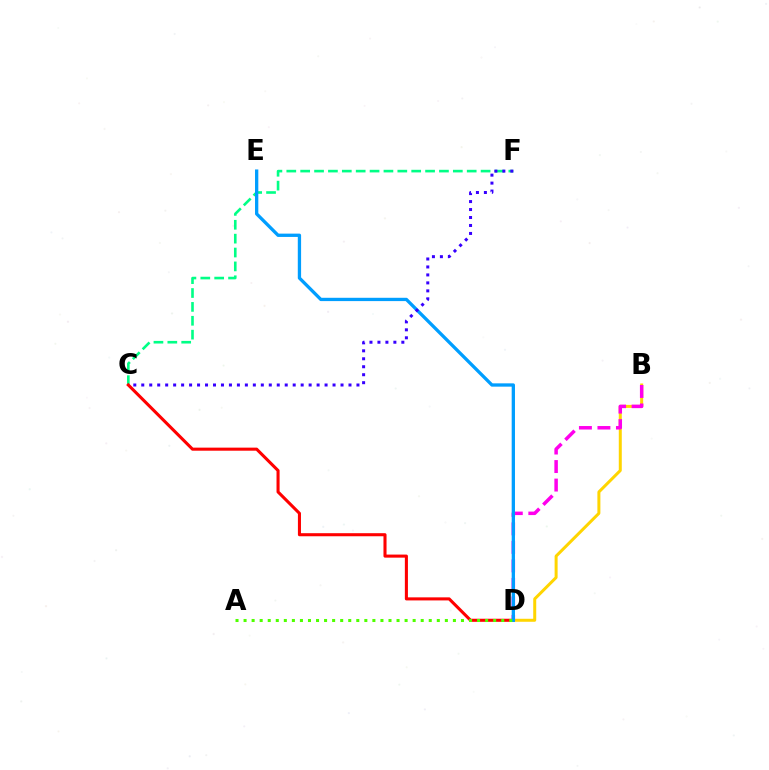{('C', 'F'): [{'color': '#00ff86', 'line_style': 'dashed', 'thickness': 1.89}, {'color': '#3700ff', 'line_style': 'dotted', 'thickness': 2.17}], ('B', 'D'): [{'color': '#ffd500', 'line_style': 'solid', 'thickness': 2.16}, {'color': '#ff00ed', 'line_style': 'dashed', 'thickness': 2.52}], ('C', 'D'): [{'color': '#ff0000', 'line_style': 'solid', 'thickness': 2.21}], ('D', 'E'): [{'color': '#009eff', 'line_style': 'solid', 'thickness': 2.38}], ('A', 'D'): [{'color': '#4fff00', 'line_style': 'dotted', 'thickness': 2.19}]}